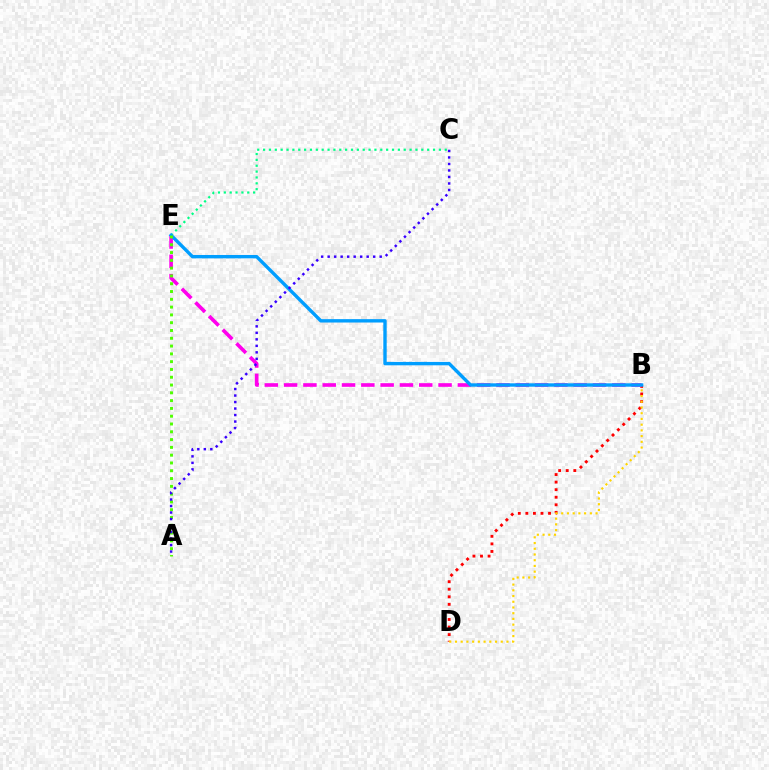{('B', 'D'): [{'color': '#ff0000', 'line_style': 'dotted', 'thickness': 2.05}, {'color': '#ffd500', 'line_style': 'dotted', 'thickness': 1.55}], ('B', 'E'): [{'color': '#ff00ed', 'line_style': 'dashed', 'thickness': 2.62}, {'color': '#009eff', 'line_style': 'solid', 'thickness': 2.44}], ('C', 'E'): [{'color': '#00ff86', 'line_style': 'dotted', 'thickness': 1.59}], ('A', 'E'): [{'color': '#4fff00', 'line_style': 'dotted', 'thickness': 2.12}], ('A', 'C'): [{'color': '#3700ff', 'line_style': 'dotted', 'thickness': 1.77}]}